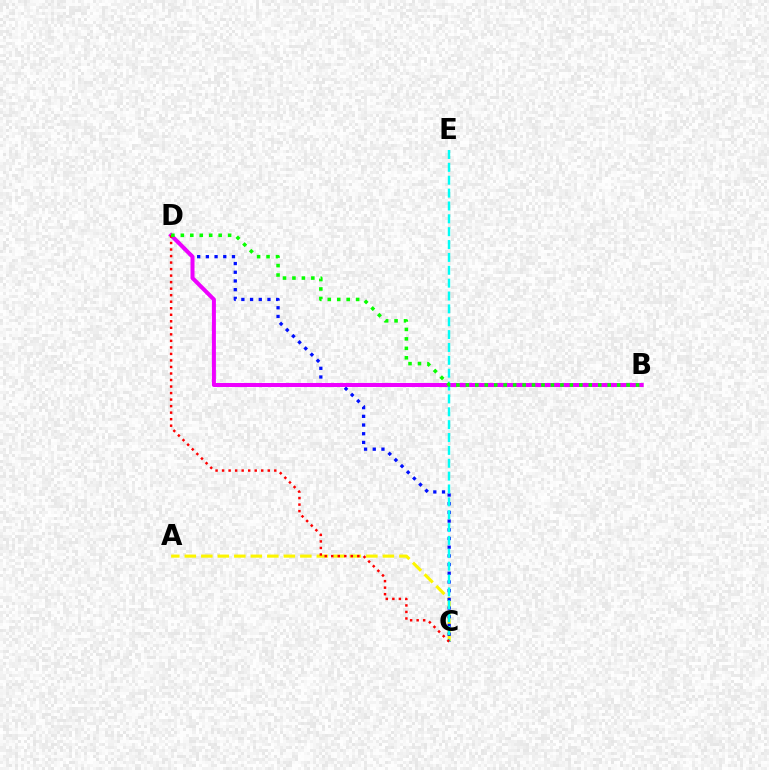{('A', 'C'): [{'color': '#fcf500', 'line_style': 'dashed', 'thickness': 2.24}], ('C', 'D'): [{'color': '#0010ff', 'line_style': 'dotted', 'thickness': 2.36}, {'color': '#ff0000', 'line_style': 'dotted', 'thickness': 1.77}], ('B', 'D'): [{'color': '#ee00ff', 'line_style': 'solid', 'thickness': 2.89}, {'color': '#08ff00', 'line_style': 'dotted', 'thickness': 2.57}], ('C', 'E'): [{'color': '#00fff6', 'line_style': 'dashed', 'thickness': 1.75}]}